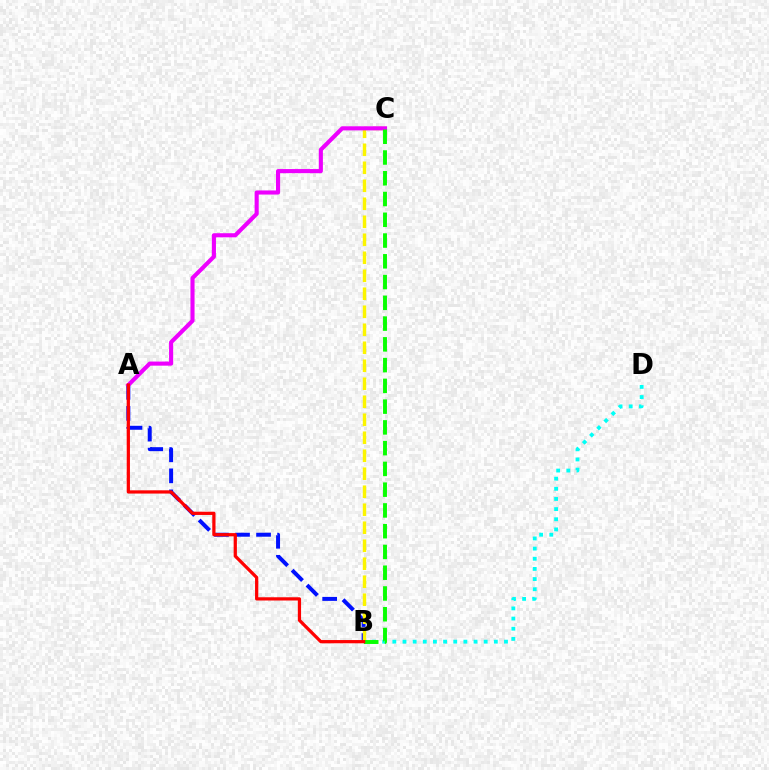{('A', 'B'): [{'color': '#0010ff', 'line_style': 'dashed', 'thickness': 2.86}, {'color': '#ff0000', 'line_style': 'solid', 'thickness': 2.33}], ('B', 'D'): [{'color': '#00fff6', 'line_style': 'dotted', 'thickness': 2.76}], ('B', 'C'): [{'color': '#fcf500', 'line_style': 'dashed', 'thickness': 2.44}, {'color': '#08ff00', 'line_style': 'dashed', 'thickness': 2.82}], ('A', 'C'): [{'color': '#ee00ff', 'line_style': 'solid', 'thickness': 2.96}]}